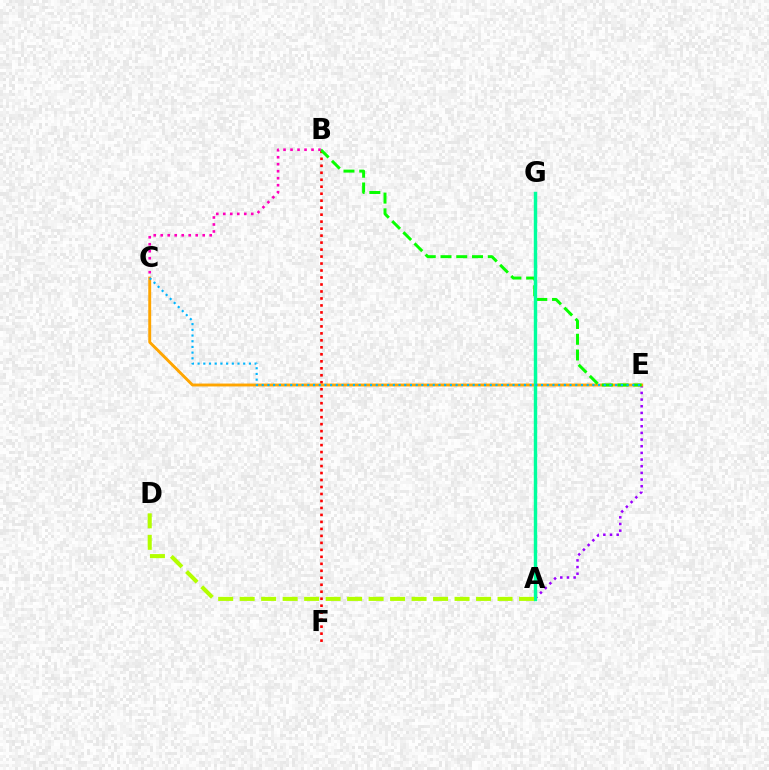{('A', 'E'): [{'color': '#9b00ff', 'line_style': 'dotted', 'thickness': 1.81}], ('B', 'F'): [{'color': '#ff0000', 'line_style': 'dotted', 'thickness': 1.9}], ('C', 'E'): [{'color': '#ffa500', 'line_style': 'solid', 'thickness': 2.09}, {'color': '#00b5ff', 'line_style': 'dotted', 'thickness': 1.55}], ('B', 'E'): [{'color': '#08ff00', 'line_style': 'dashed', 'thickness': 2.14}], ('A', 'G'): [{'color': '#0010ff', 'line_style': 'dotted', 'thickness': 2.08}, {'color': '#00ff9d', 'line_style': 'solid', 'thickness': 2.46}], ('A', 'D'): [{'color': '#b3ff00', 'line_style': 'dashed', 'thickness': 2.92}], ('B', 'C'): [{'color': '#ff00bd', 'line_style': 'dotted', 'thickness': 1.9}]}